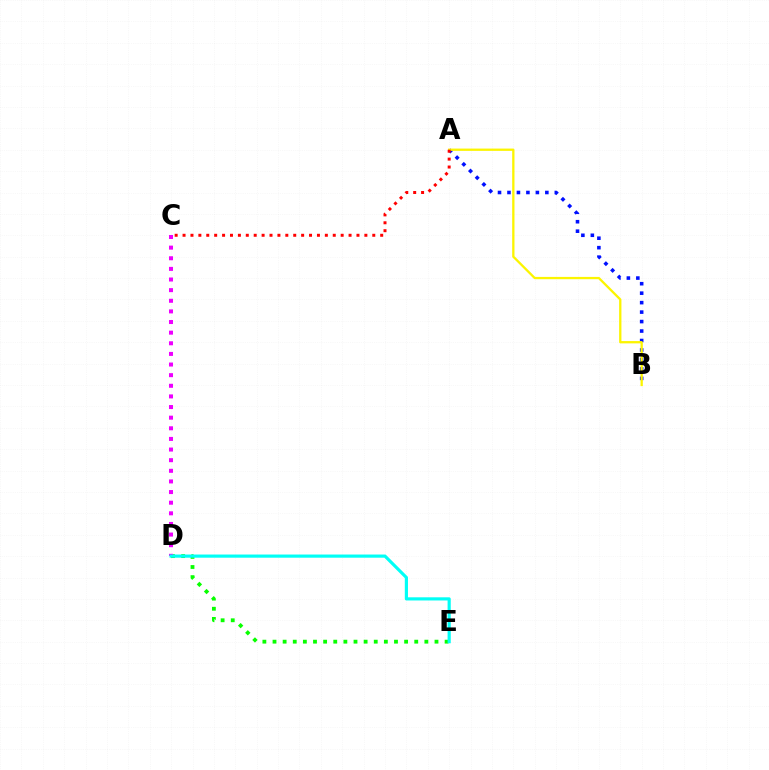{('D', 'E'): [{'color': '#08ff00', 'line_style': 'dotted', 'thickness': 2.75}, {'color': '#00fff6', 'line_style': 'solid', 'thickness': 2.28}], ('A', 'B'): [{'color': '#0010ff', 'line_style': 'dotted', 'thickness': 2.57}, {'color': '#fcf500', 'line_style': 'solid', 'thickness': 1.65}], ('A', 'C'): [{'color': '#ff0000', 'line_style': 'dotted', 'thickness': 2.15}], ('C', 'D'): [{'color': '#ee00ff', 'line_style': 'dotted', 'thickness': 2.89}]}